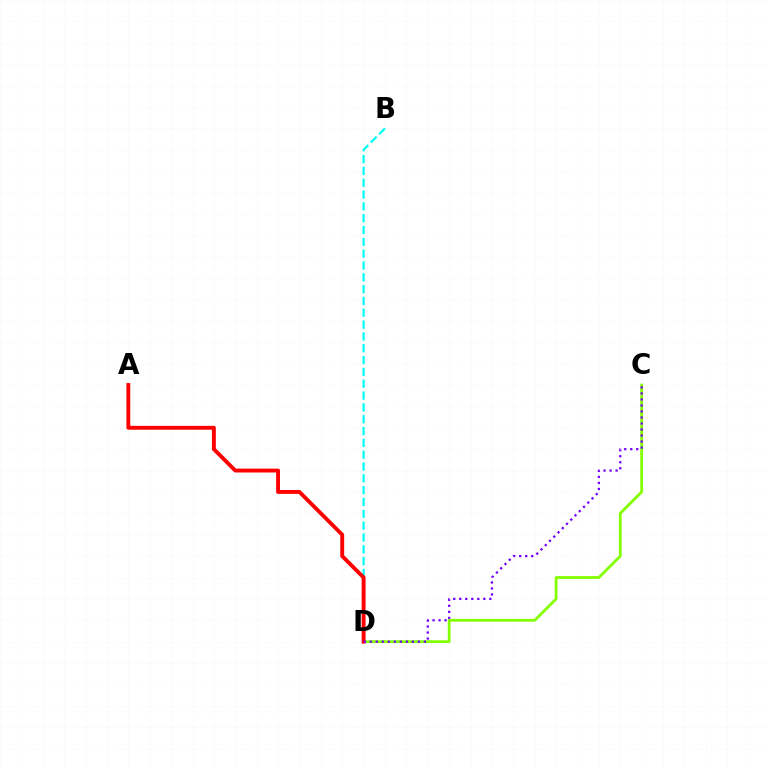{('C', 'D'): [{'color': '#84ff00', 'line_style': 'solid', 'thickness': 2.01}, {'color': '#7200ff', 'line_style': 'dotted', 'thickness': 1.63}], ('B', 'D'): [{'color': '#00fff6', 'line_style': 'dashed', 'thickness': 1.61}], ('A', 'D'): [{'color': '#ff0000', 'line_style': 'solid', 'thickness': 2.8}]}